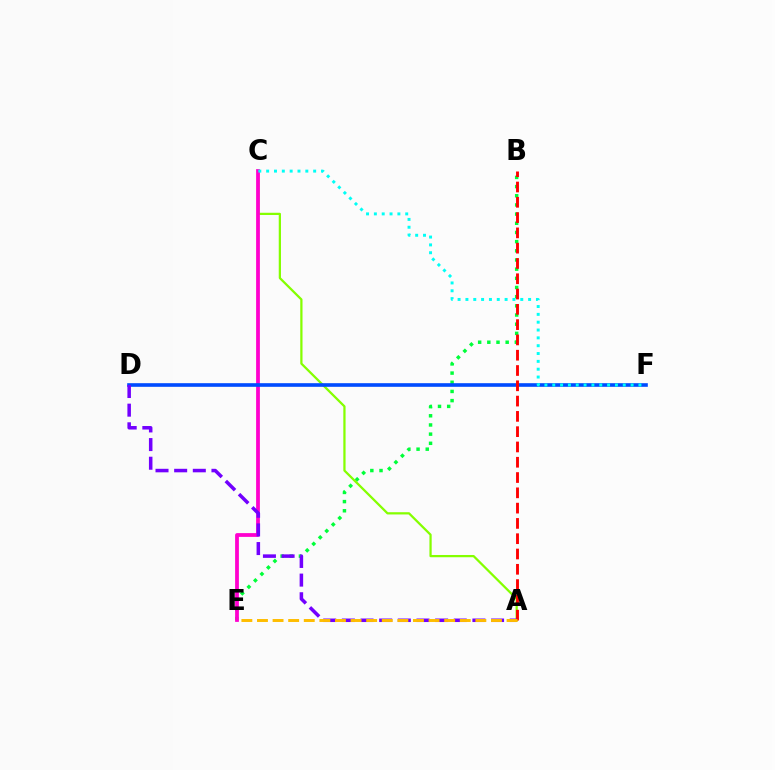{('B', 'E'): [{'color': '#00ff39', 'line_style': 'dotted', 'thickness': 2.49}], ('A', 'C'): [{'color': '#84ff00', 'line_style': 'solid', 'thickness': 1.62}], ('C', 'E'): [{'color': '#ff00cf', 'line_style': 'solid', 'thickness': 2.72}], ('D', 'F'): [{'color': '#004bff', 'line_style': 'solid', 'thickness': 2.61}], ('A', 'B'): [{'color': '#ff0000', 'line_style': 'dashed', 'thickness': 2.08}], ('A', 'D'): [{'color': '#7200ff', 'line_style': 'dashed', 'thickness': 2.53}], ('C', 'F'): [{'color': '#00fff6', 'line_style': 'dotted', 'thickness': 2.13}], ('A', 'E'): [{'color': '#ffbd00', 'line_style': 'dashed', 'thickness': 2.12}]}